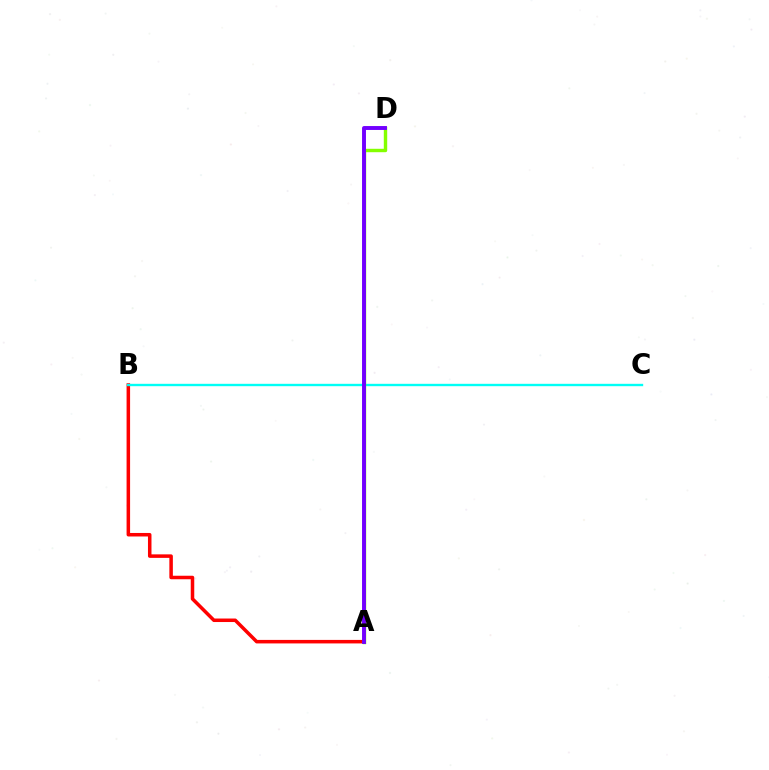{('A', 'B'): [{'color': '#ff0000', 'line_style': 'solid', 'thickness': 2.53}], ('B', 'C'): [{'color': '#00fff6', 'line_style': 'solid', 'thickness': 1.71}], ('A', 'D'): [{'color': '#84ff00', 'line_style': 'solid', 'thickness': 2.46}, {'color': '#7200ff', 'line_style': 'solid', 'thickness': 2.82}]}